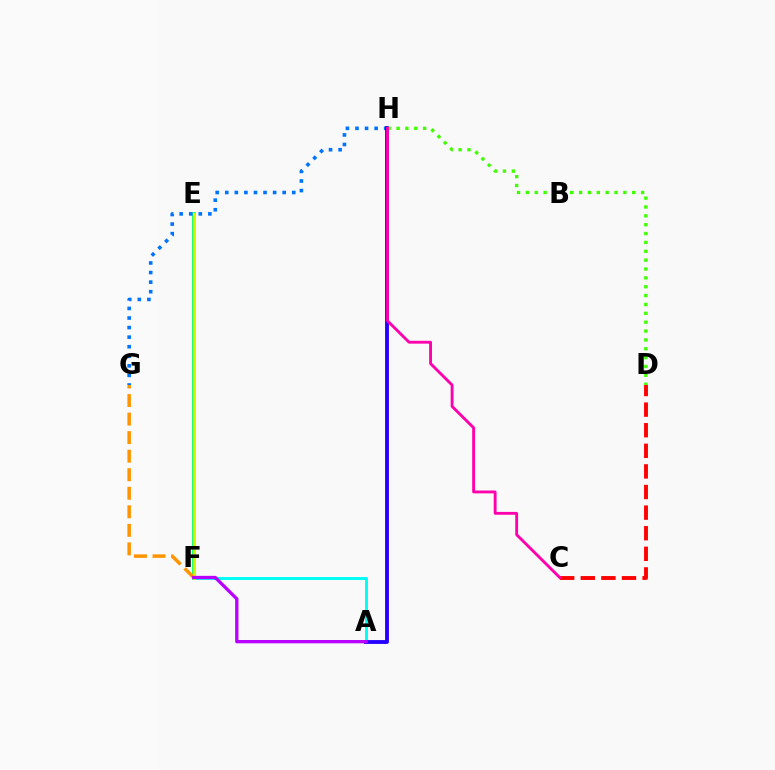{('E', 'F'): [{'color': '#00ff5c', 'line_style': 'solid', 'thickness': 2.69}, {'color': '#d1ff00', 'line_style': 'solid', 'thickness': 2.05}], ('A', 'F'): [{'color': '#00fff6', 'line_style': 'solid', 'thickness': 2.13}, {'color': '#b900ff', 'line_style': 'solid', 'thickness': 2.38}], ('G', 'H'): [{'color': '#0074ff', 'line_style': 'dotted', 'thickness': 2.6}], ('A', 'H'): [{'color': '#2500ff', 'line_style': 'solid', 'thickness': 2.77}], ('F', 'G'): [{'color': '#ff9400', 'line_style': 'dashed', 'thickness': 2.52}], ('C', 'D'): [{'color': '#ff0000', 'line_style': 'dashed', 'thickness': 2.8}], ('D', 'H'): [{'color': '#3dff00', 'line_style': 'dotted', 'thickness': 2.41}], ('C', 'H'): [{'color': '#ff00ac', 'line_style': 'solid', 'thickness': 2.06}]}